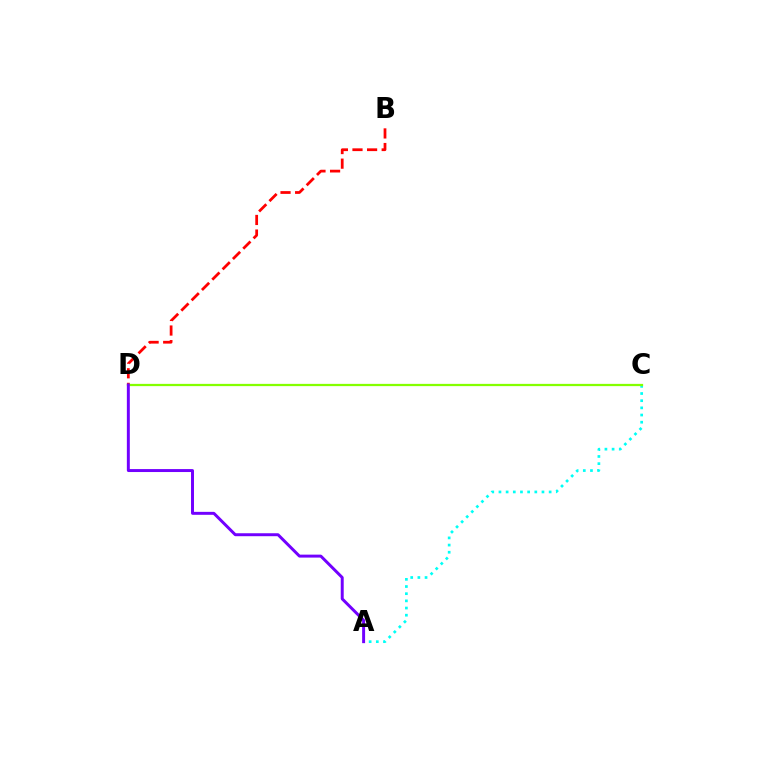{('A', 'C'): [{'color': '#00fff6', 'line_style': 'dotted', 'thickness': 1.95}], ('B', 'D'): [{'color': '#ff0000', 'line_style': 'dashed', 'thickness': 1.98}], ('C', 'D'): [{'color': '#84ff00', 'line_style': 'solid', 'thickness': 1.63}], ('A', 'D'): [{'color': '#7200ff', 'line_style': 'solid', 'thickness': 2.13}]}